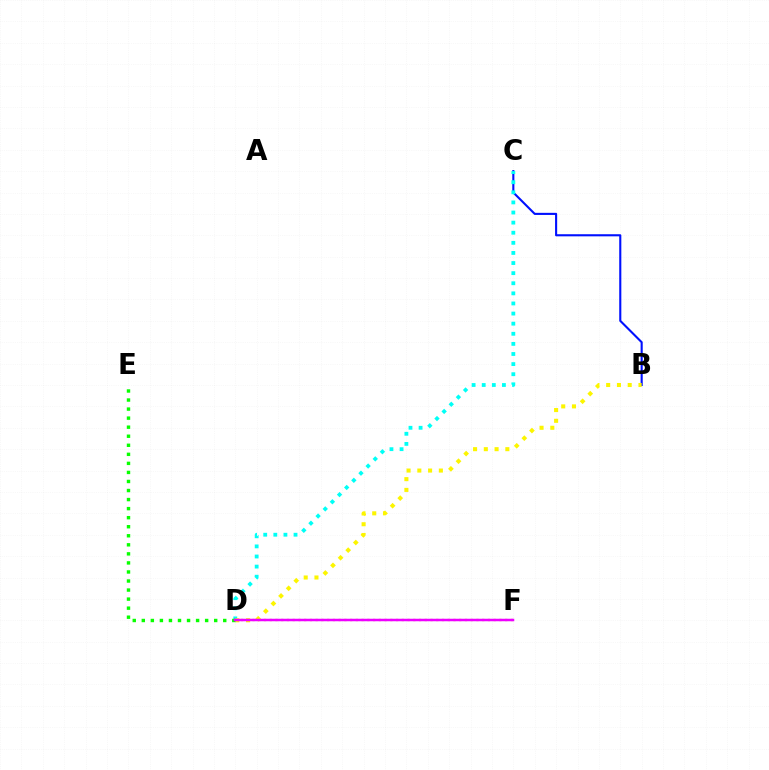{('D', 'F'): [{'color': '#ff0000', 'line_style': 'dotted', 'thickness': 1.56}, {'color': '#ee00ff', 'line_style': 'solid', 'thickness': 1.8}], ('B', 'C'): [{'color': '#0010ff', 'line_style': 'solid', 'thickness': 1.51}], ('C', 'D'): [{'color': '#00fff6', 'line_style': 'dotted', 'thickness': 2.75}], ('B', 'D'): [{'color': '#fcf500', 'line_style': 'dotted', 'thickness': 2.92}], ('D', 'E'): [{'color': '#08ff00', 'line_style': 'dotted', 'thickness': 2.46}]}